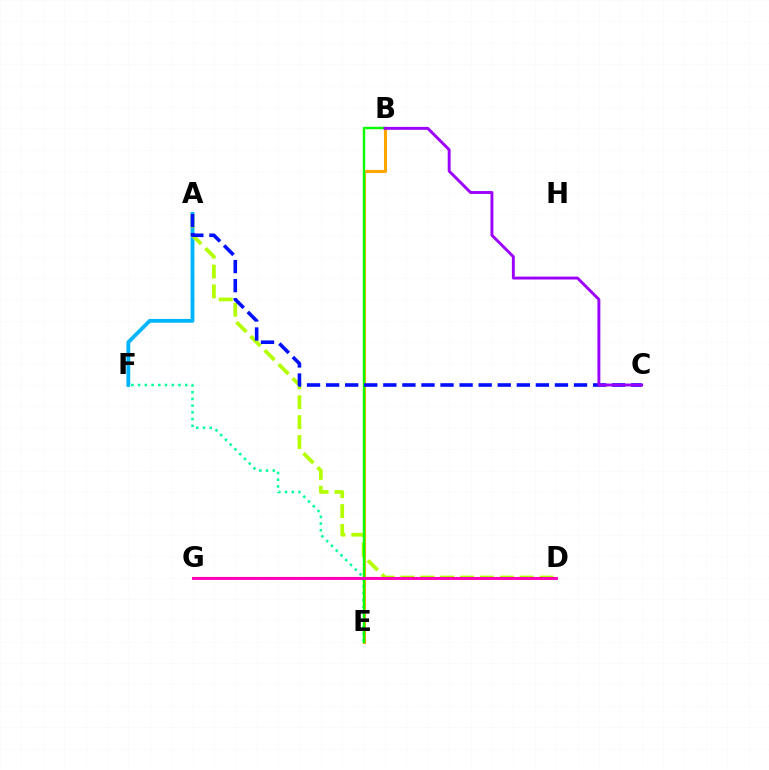{('A', 'F'): [{'color': '#00b5ff', 'line_style': 'solid', 'thickness': 2.75}], ('E', 'F'): [{'color': '#00ff9d', 'line_style': 'dotted', 'thickness': 1.83}], ('A', 'D'): [{'color': '#b3ff00', 'line_style': 'dashed', 'thickness': 2.7}], ('B', 'E'): [{'color': '#ffa500', 'line_style': 'solid', 'thickness': 2.2}, {'color': '#08ff00', 'line_style': 'solid', 'thickness': 1.72}], ('D', 'G'): [{'color': '#ff0000', 'line_style': 'solid', 'thickness': 1.5}, {'color': '#ff00bd', 'line_style': 'solid', 'thickness': 2.07}], ('A', 'C'): [{'color': '#0010ff', 'line_style': 'dashed', 'thickness': 2.59}], ('B', 'C'): [{'color': '#9b00ff', 'line_style': 'solid', 'thickness': 2.09}]}